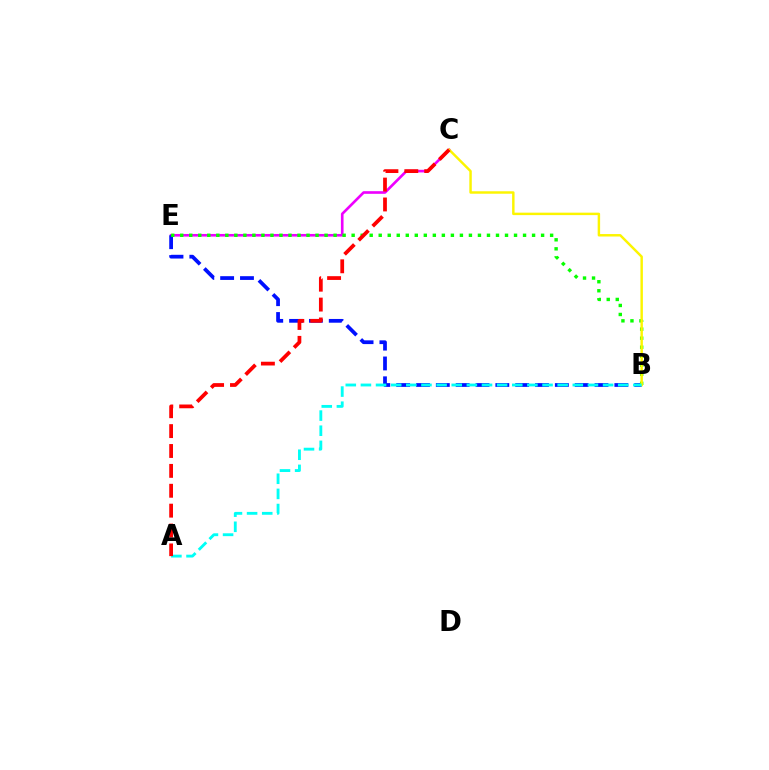{('C', 'E'): [{'color': '#ee00ff', 'line_style': 'solid', 'thickness': 1.9}], ('B', 'E'): [{'color': '#0010ff', 'line_style': 'dashed', 'thickness': 2.69}, {'color': '#08ff00', 'line_style': 'dotted', 'thickness': 2.45}], ('B', 'C'): [{'color': '#fcf500', 'line_style': 'solid', 'thickness': 1.77}], ('A', 'B'): [{'color': '#00fff6', 'line_style': 'dashed', 'thickness': 2.06}], ('A', 'C'): [{'color': '#ff0000', 'line_style': 'dashed', 'thickness': 2.7}]}